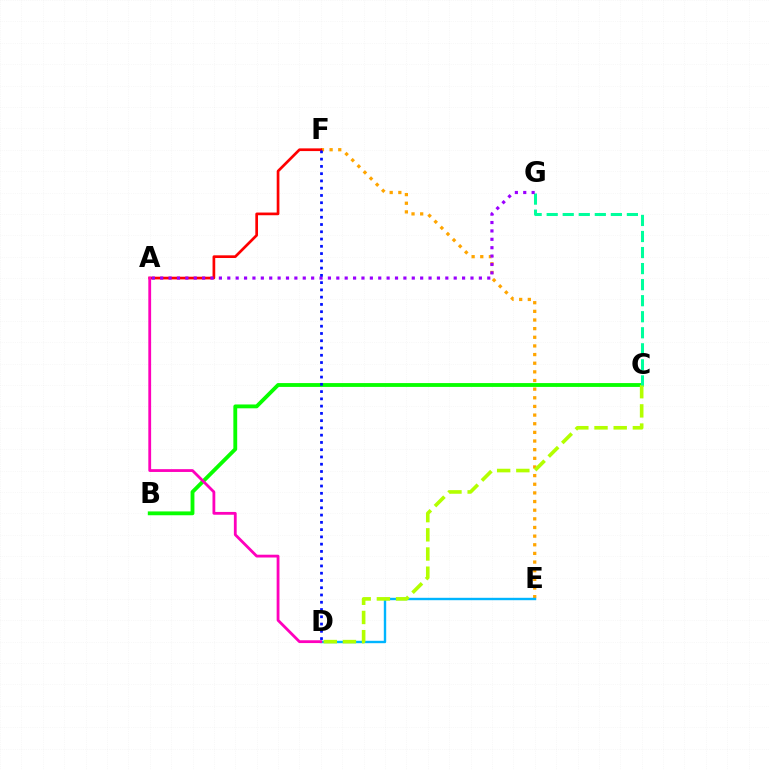{('E', 'F'): [{'color': '#ffa500', 'line_style': 'dotted', 'thickness': 2.35}], ('A', 'F'): [{'color': '#ff0000', 'line_style': 'solid', 'thickness': 1.94}], ('D', 'E'): [{'color': '#00b5ff', 'line_style': 'solid', 'thickness': 1.73}], ('B', 'C'): [{'color': '#08ff00', 'line_style': 'solid', 'thickness': 2.76}], ('C', 'D'): [{'color': '#b3ff00', 'line_style': 'dashed', 'thickness': 2.61}], ('C', 'G'): [{'color': '#00ff9d', 'line_style': 'dashed', 'thickness': 2.18}], ('A', 'G'): [{'color': '#9b00ff', 'line_style': 'dotted', 'thickness': 2.28}], ('A', 'D'): [{'color': '#ff00bd', 'line_style': 'solid', 'thickness': 2.02}], ('D', 'F'): [{'color': '#0010ff', 'line_style': 'dotted', 'thickness': 1.97}]}